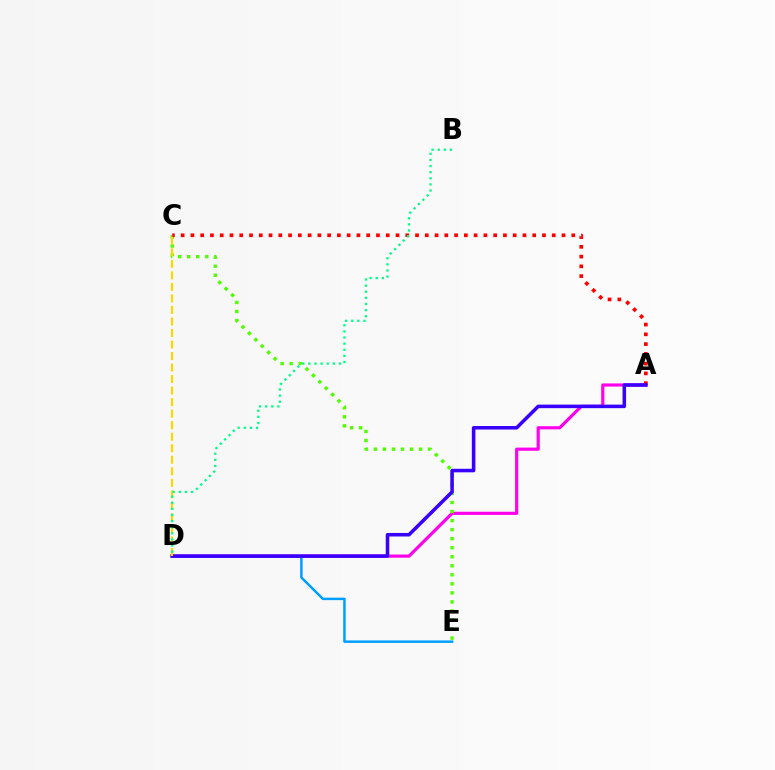{('A', 'D'): [{'color': '#ff00ed', 'line_style': 'solid', 'thickness': 2.28}, {'color': '#3700ff', 'line_style': 'solid', 'thickness': 2.55}], ('C', 'E'): [{'color': '#4fff00', 'line_style': 'dotted', 'thickness': 2.46}], ('A', 'C'): [{'color': '#ff0000', 'line_style': 'dotted', 'thickness': 2.65}], ('D', 'E'): [{'color': '#009eff', 'line_style': 'solid', 'thickness': 1.79}], ('C', 'D'): [{'color': '#ffd500', 'line_style': 'dashed', 'thickness': 1.57}], ('B', 'D'): [{'color': '#00ff86', 'line_style': 'dotted', 'thickness': 1.66}]}